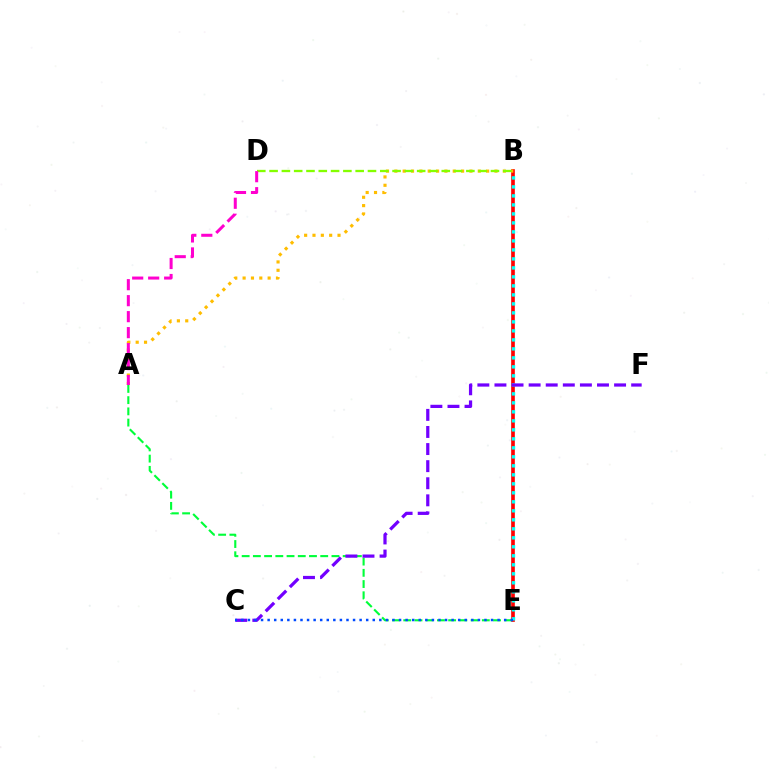{('B', 'E'): [{'color': '#ff0000', 'line_style': 'solid', 'thickness': 2.63}, {'color': '#00fff6', 'line_style': 'dotted', 'thickness': 2.44}], ('A', 'B'): [{'color': '#ffbd00', 'line_style': 'dotted', 'thickness': 2.27}], ('B', 'D'): [{'color': '#84ff00', 'line_style': 'dashed', 'thickness': 1.67}], ('A', 'E'): [{'color': '#00ff39', 'line_style': 'dashed', 'thickness': 1.52}], ('C', 'F'): [{'color': '#7200ff', 'line_style': 'dashed', 'thickness': 2.32}], ('C', 'E'): [{'color': '#004bff', 'line_style': 'dotted', 'thickness': 1.79}], ('A', 'D'): [{'color': '#ff00cf', 'line_style': 'dashed', 'thickness': 2.17}]}